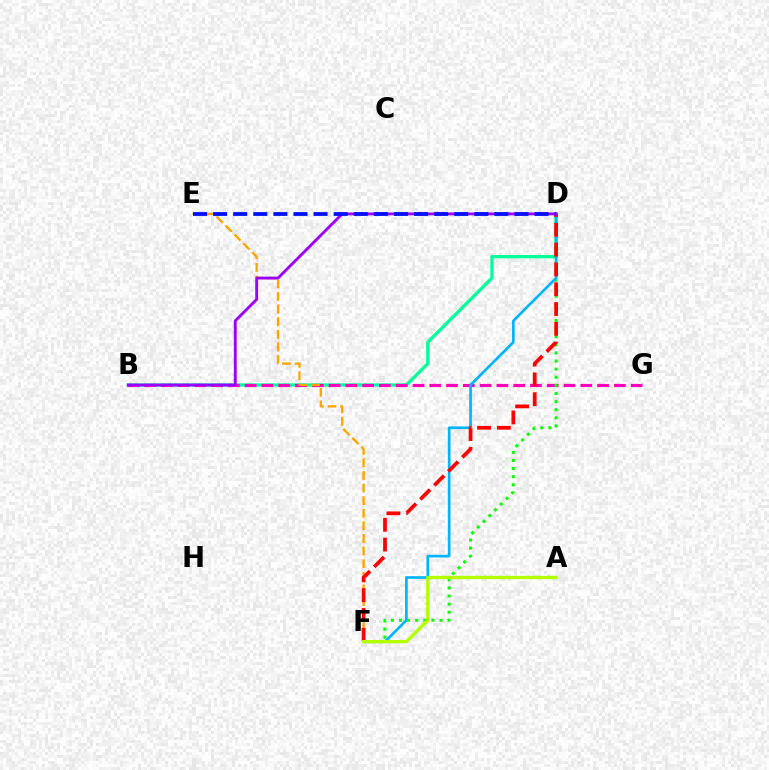{('B', 'D'): [{'color': '#00ff9d', 'line_style': 'solid', 'thickness': 2.37}, {'color': '#9b00ff', 'line_style': 'solid', 'thickness': 2.05}], ('B', 'G'): [{'color': '#ff00bd', 'line_style': 'dashed', 'thickness': 2.28}], ('D', 'F'): [{'color': '#08ff00', 'line_style': 'dotted', 'thickness': 2.2}, {'color': '#00b5ff', 'line_style': 'solid', 'thickness': 1.93}, {'color': '#ff0000', 'line_style': 'dashed', 'thickness': 2.69}], ('E', 'F'): [{'color': '#ffa500', 'line_style': 'dashed', 'thickness': 1.71}], ('A', 'F'): [{'color': '#b3ff00', 'line_style': 'solid', 'thickness': 2.4}], ('D', 'E'): [{'color': '#0010ff', 'line_style': 'dashed', 'thickness': 2.73}]}